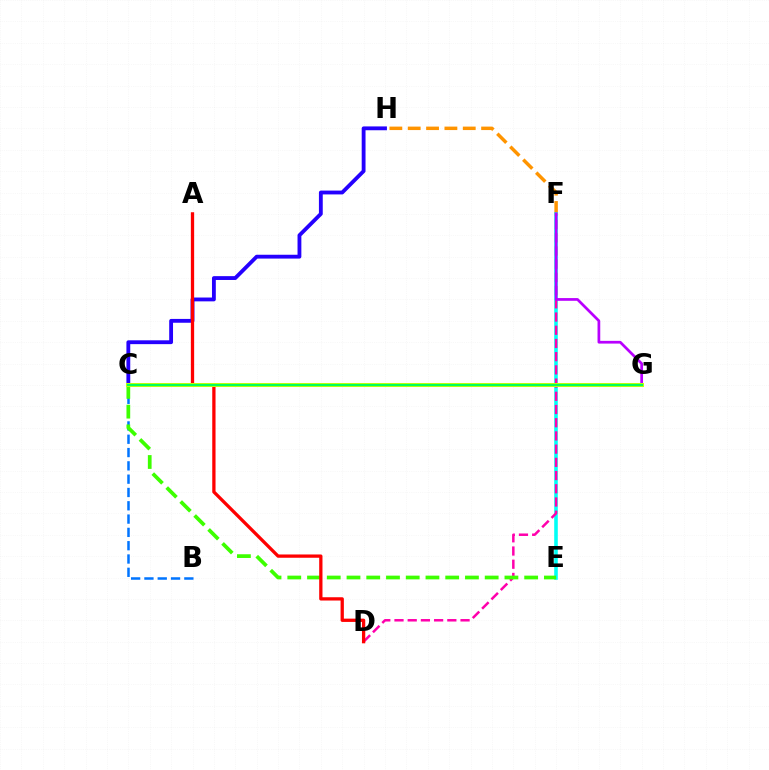{('C', 'H'): [{'color': '#2500ff', 'line_style': 'solid', 'thickness': 2.76}], ('F', 'H'): [{'color': '#ff9400', 'line_style': 'dashed', 'thickness': 2.49}], ('E', 'F'): [{'color': '#00fff6', 'line_style': 'solid', 'thickness': 2.58}], ('D', 'F'): [{'color': '#ff00ac', 'line_style': 'dashed', 'thickness': 1.79}], ('F', 'G'): [{'color': '#b900ff', 'line_style': 'solid', 'thickness': 1.96}], ('B', 'C'): [{'color': '#0074ff', 'line_style': 'dashed', 'thickness': 1.81}], ('C', 'E'): [{'color': '#3dff00', 'line_style': 'dashed', 'thickness': 2.68}], ('A', 'D'): [{'color': '#ff0000', 'line_style': 'solid', 'thickness': 2.37}], ('C', 'G'): [{'color': '#d1ff00', 'line_style': 'solid', 'thickness': 2.89}, {'color': '#00ff5c', 'line_style': 'solid', 'thickness': 1.62}]}